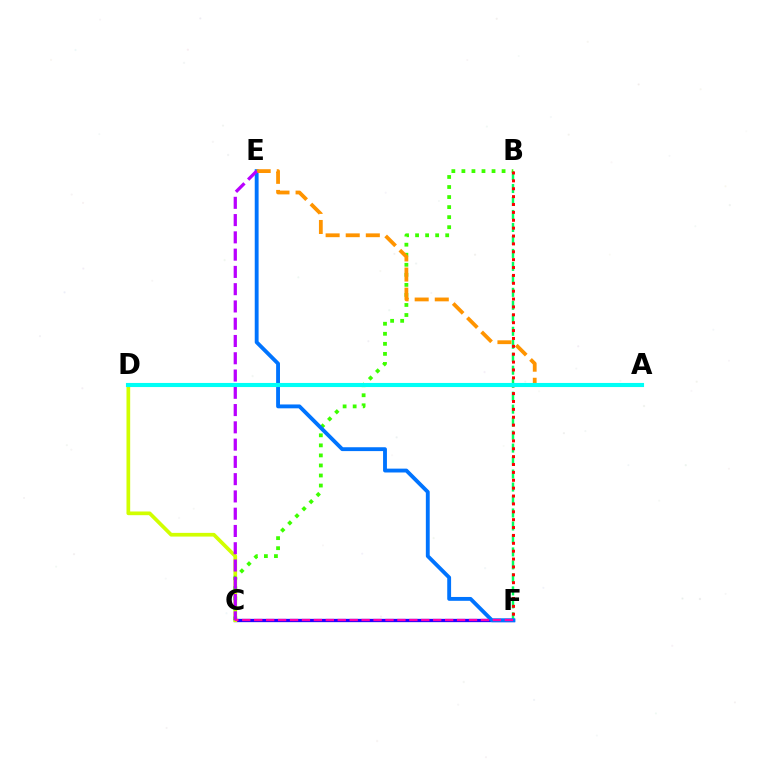{('C', 'F'): [{'color': '#2500ff', 'line_style': 'solid', 'thickness': 2.37}, {'color': '#ff00ac', 'line_style': 'dashed', 'thickness': 1.62}], ('C', 'D'): [{'color': '#d1ff00', 'line_style': 'solid', 'thickness': 2.66}], ('B', 'F'): [{'color': '#00ff5c', 'line_style': 'dashed', 'thickness': 1.76}, {'color': '#ff0000', 'line_style': 'dotted', 'thickness': 2.14}], ('B', 'C'): [{'color': '#3dff00', 'line_style': 'dotted', 'thickness': 2.73}], ('E', 'F'): [{'color': '#0074ff', 'line_style': 'solid', 'thickness': 2.78}], ('A', 'E'): [{'color': '#ff9400', 'line_style': 'dashed', 'thickness': 2.73}], ('C', 'E'): [{'color': '#b900ff', 'line_style': 'dashed', 'thickness': 2.35}], ('A', 'D'): [{'color': '#00fff6', 'line_style': 'solid', 'thickness': 2.96}]}